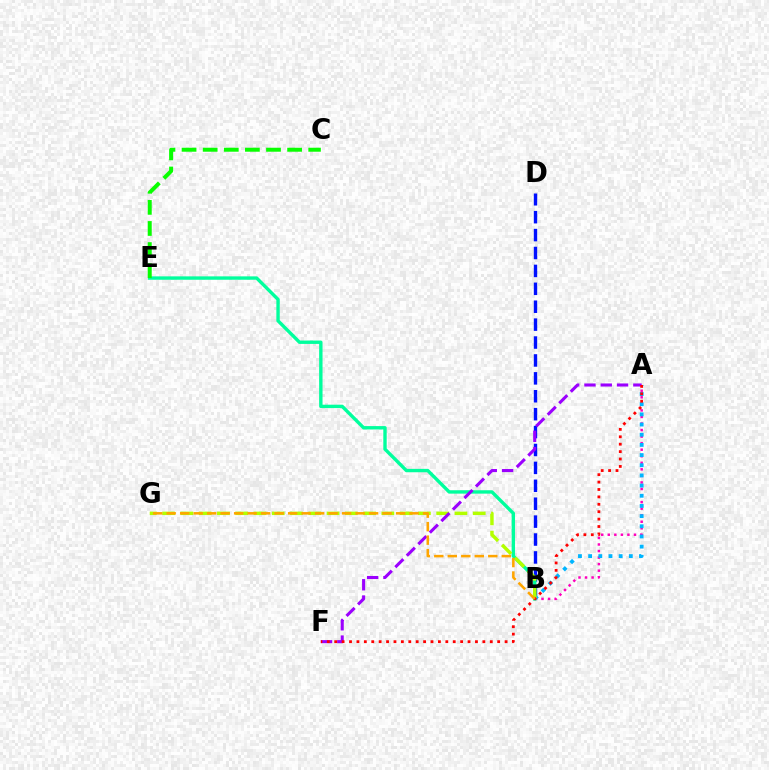{('B', 'D'): [{'color': '#0010ff', 'line_style': 'dashed', 'thickness': 2.43}], ('A', 'B'): [{'color': '#ff00bd', 'line_style': 'dotted', 'thickness': 1.78}, {'color': '#00b5ff', 'line_style': 'dotted', 'thickness': 2.76}], ('B', 'E'): [{'color': '#00ff9d', 'line_style': 'solid', 'thickness': 2.44}], ('B', 'G'): [{'color': '#b3ff00', 'line_style': 'dashed', 'thickness': 2.48}, {'color': '#ffa500', 'line_style': 'dashed', 'thickness': 1.83}], ('A', 'F'): [{'color': '#9b00ff', 'line_style': 'dashed', 'thickness': 2.21}, {'color': '#ff0000', 'line_style': 'dotted', 'thickness': 2.01}], ('C', 'E'): [{'color': '#08ff00', 'line_style': 'dashed', 'thickness': 2.87}]}